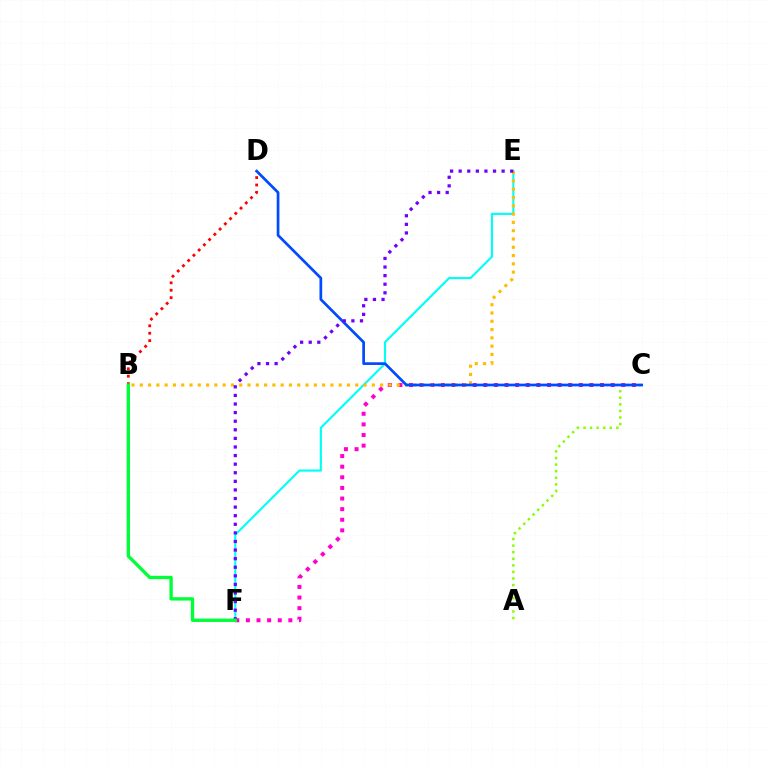{('B', 'D'): [{'color': '#ff0000', 'line_style': 'dotted', 'thickness': 2.01}], ('E', 'F'): [{'color': '#00fff6', 'line_style': 'solid', 'thickness': 1.54}, {'color': '#7200ff', 'line_style': 'dotted', 'thickness': 2.33}], ('A', 'C'): [{'color': '#84ff00', 'line_style': 'dotted', 'thickness': 1.79}], ('C', 'F'): [{'color': '#ff00cf', 'line_style': 'dotted', 'thickness': 2.88}], ('B', 'E'): [{'color': '#ffbd00', 'line_style': 'dotted', 'thickness': 2.25}], ('C', 'D'): [{'color': '#004bff', 'line_style': 'solid', 'thickness': 1.95}], ('B', 'F'): [{'color': '#00ff39', 'line_style': 'solid', 'thickness': 2.42}]}